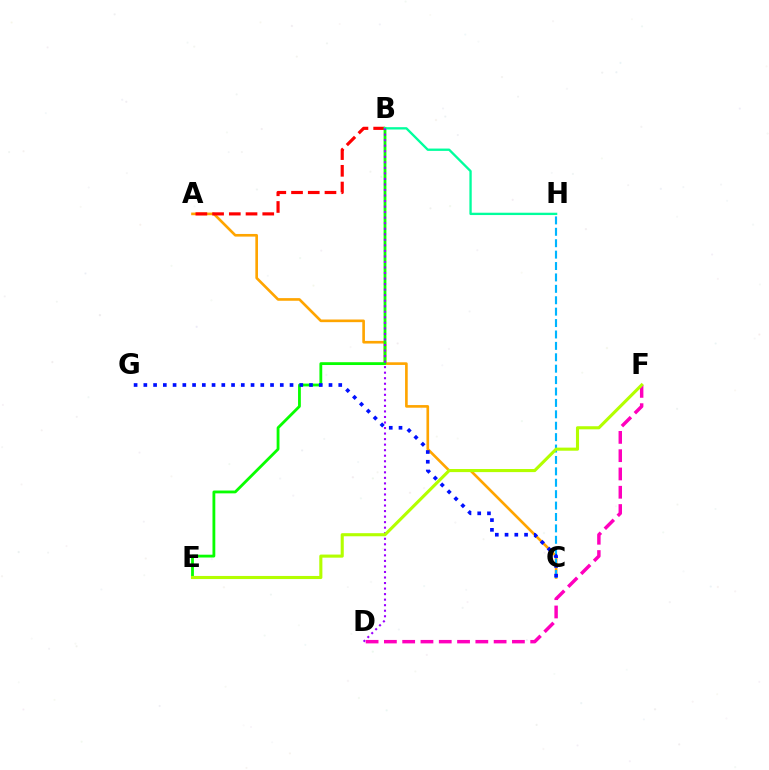{('A', 'C'): [{'color': '#ffa500', 'line_style': 'solid', 'thickness': 1.9}], ('C', 'H'): [{'color': '#00b5ff', 'line_style': 'dashed', 'thickness': 1.55}], ('A', 'B'): [{'color': '#ff0000', 'line_style': 'dashed', 'thickness': 2.27}], ('B', 'E'): [{'color': '#08ff00', 'line_style': 'solid', 'thickness': 2.03}], ('B', 'H'): [{'color': '#00ff9d', 'line_style': 'solid', 'thickness': 1.68}], ('B', 'D'): [{'color': '#9b00ff', 'line_style': 'dotted', 'thickness': 1.5}], ('D', 'F'): [{'color': '#ff00bd', 'line_style': 'dashed', 'thickness': 2.48}], ('C', 'G'): [{'color': '#0010ff', 'line_style': 'dotted', 'thickness': 2.65}], ('E', 'F'): [{'color': '#b3ff00', 'line_style': 'solid', 'thickness': 2.23}]}